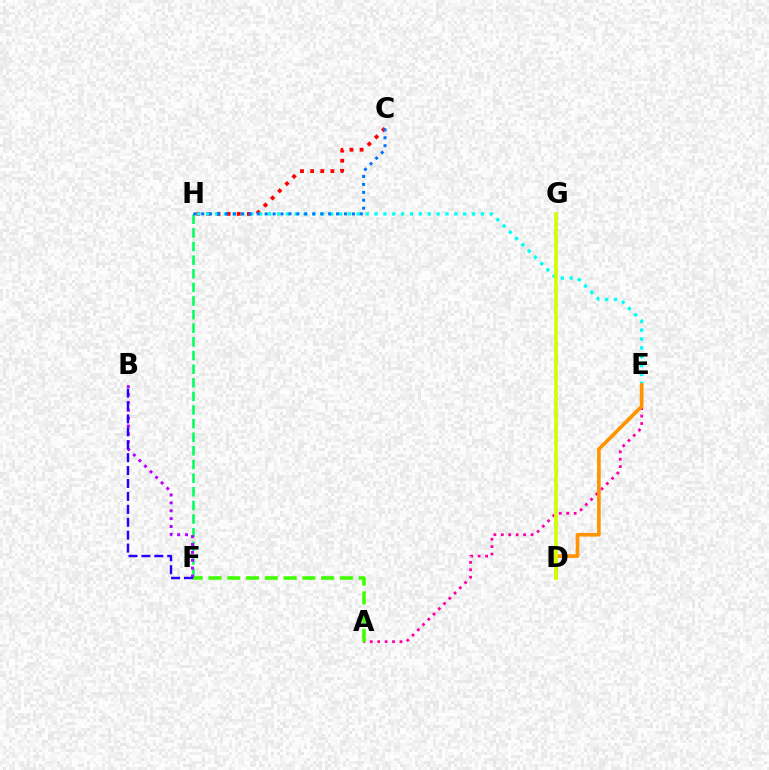{('F', 'H'): [{'color': '#00ff5c', 'line_style': 'dashed', 'thickness': 1.85}], ('C', 'H'): [{'color': '#ff0000', 'line_style': 'dotted', 'thickness': 2.75}, {'color': '#0074ff', 'line_style': 'dotted', 'thickness': 2.16}], ('E', 'H'): [{'color': '#00fff6', 'line_style': 'dotted', 'thickness': 2.41}], ('A', 'E'): [{'color': '#ff00ac', 'line_style': 'dotted', 'thickness': 2.02}], ('A', 'F'): [{'color': '#3dff00', 'line_style': 'dashed', 'thickness': 2.55}], ('B', 'F'): [{'color': '#b900ff', 'line_style': 'dotted', 'thickness': 2.14}, {'color': '#2500ff', 'line_style': 'dashed', 'thickness': 1.75}], ('D', 'E'): [{'color': '#ff9400', 'line_style': 'solid', 'thickness': 2.63}], ('D', 'G'): [{'color': '#d1ff00', 'line_style': 'solid', 'thickness': 2.65}]}